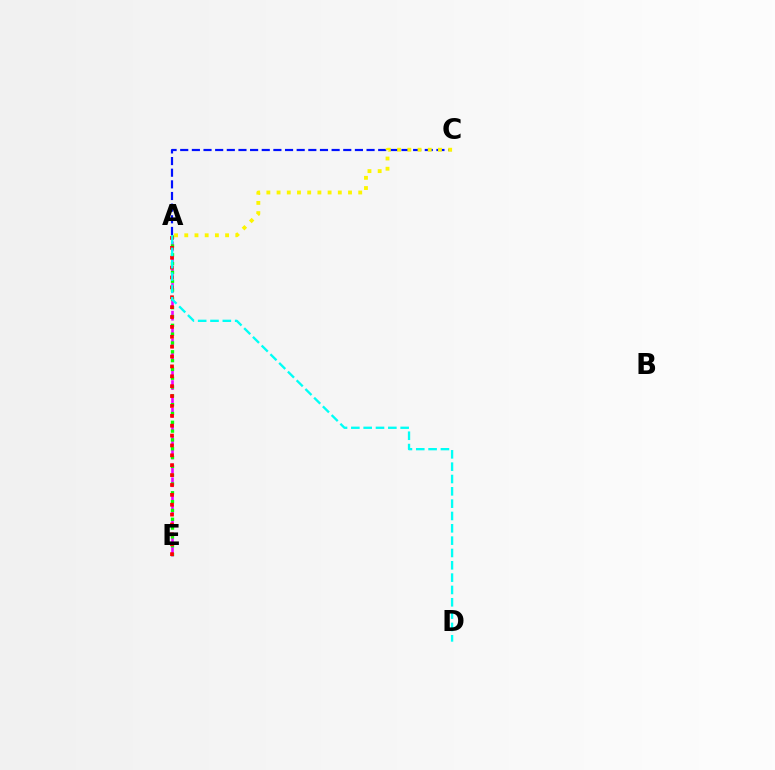{('A', 'E'): [{'color': '#ee00ff', 'line_style': 'dashed', 'thickness': 1.89}, {'color': '#08ff00', 'line_style': 'dotted', 'thickness': 2.4}, {'color': '#ff0000', 'line_style': 'dotted', 'thickness': 2.68}], ('A', 'C'): [{'color': '#0010ff', 'line_style': 'dashed', 'thickness': 1.58}, {'color': '#fcf500', 'line_style': 'dotted', 'thickness': 2.77}], ('A', 'D'): [{'color': '#00fff6', 'line_style': 'dashed', 'thickness': 1.67}]}